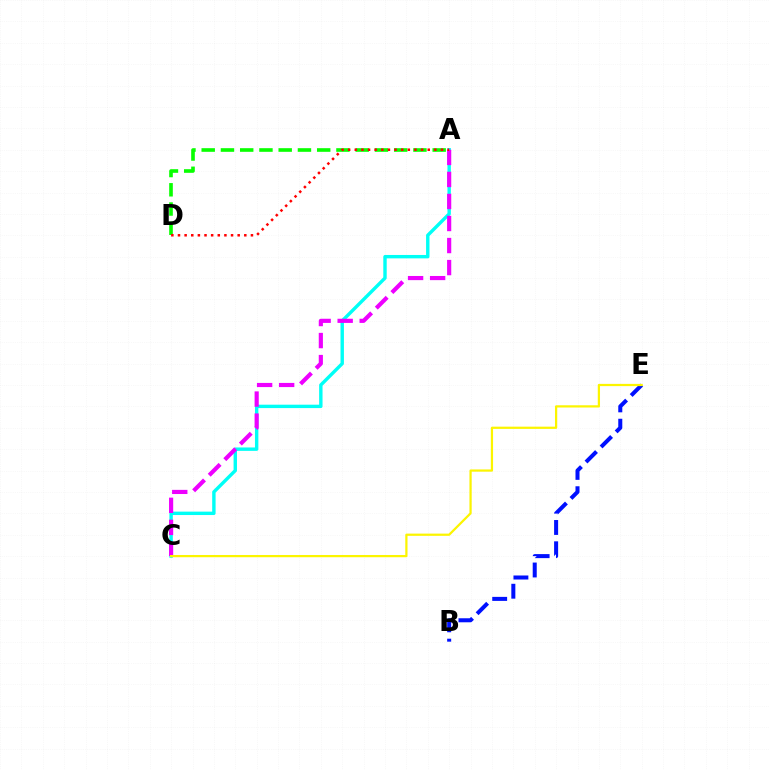{('A', 'C'): [{'color': '#00fff6', 'line_style': 'solid', 'thickness': 2.45}, {'color': '#ee00ff', 'line_style': 'dashed', 'thickness': 2.99}], ('A', 'D'): [{'color': '#08ff00', 'line_style': 'dashed', 'thickness': 2.61}, {'color': '#ff0000', 'line_style': 'dotted', 'thickness': 1.8}], ('B', 'E'): [{'color': '#0010ff', 'line_style': 'dashed', 'thickness': 2.89}], ('C', 'E'): [{'color': '#fcf500', 'line_style': 'solid', 'thickness': 1.61}]}